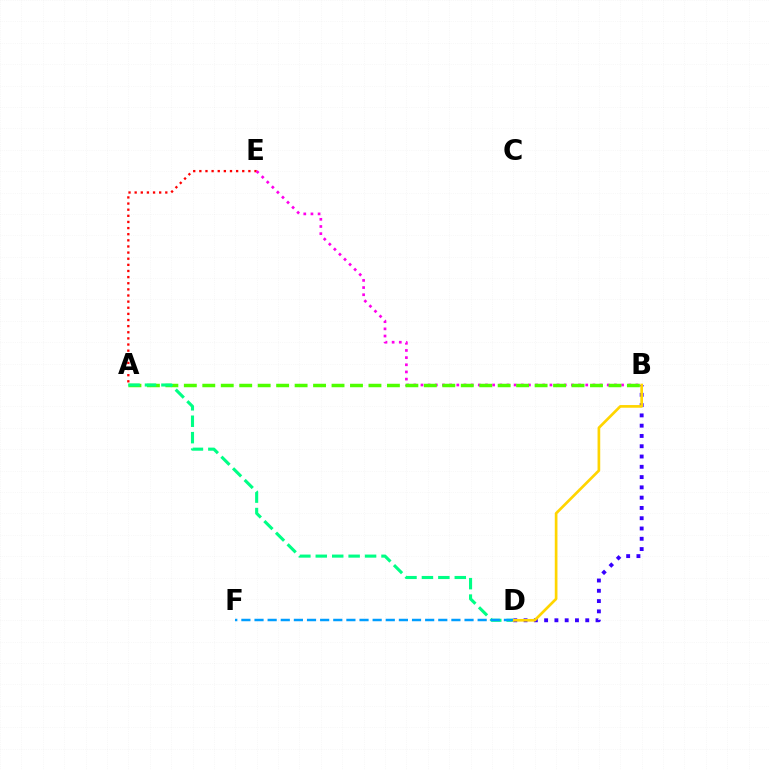{('A', 'E'): [{'color': '#ff0000', 'line_style': 'dotted', 'thickness': 1.67}], ('B', 'D'): [{'color': '#3700ff', 'line_style': 'dotted', 'thickness': 2.79}, {'color': '#ffd500', 'line_style': 'solid', 'thickness': 1.93}], ('B', 'E'): [{'color': '#ff00ed', 'line_style': 'dotted', 'thickness': 1.95}], ('A', 'B'): [{'color': '#4fff00', 'line_style': 'dashed', 'thickness': 2.51}], ('A', 'D'): [{'color': '#00ff86', 'line_style': 'dashed', 'thickness': 2.23}], ('D', 'F'): [{'color': '#009eff', 'line_style': 'dashed', 'thickness': 1.78}]}